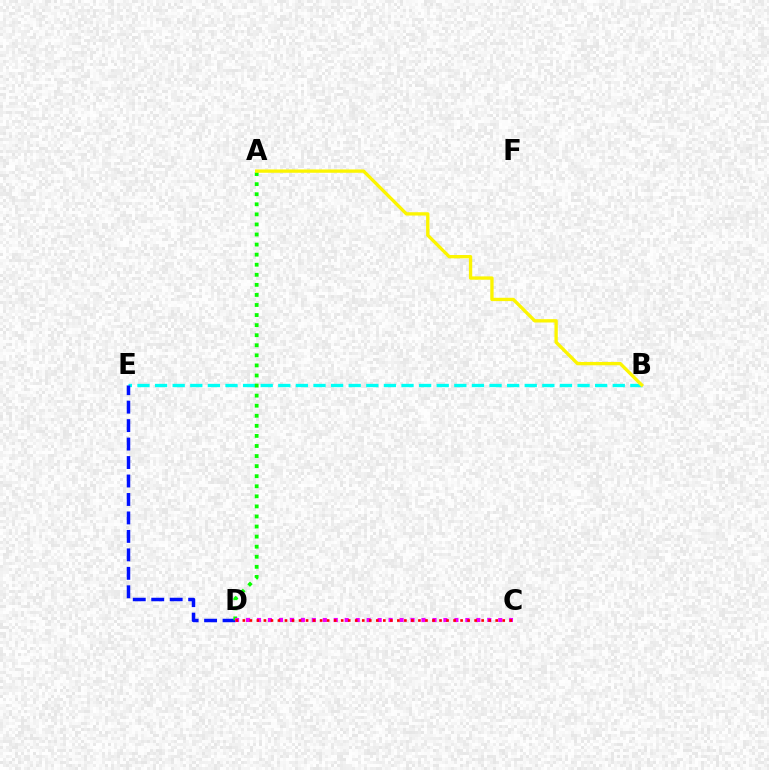{('B', 'E'): [{'color': '#00fff6', 'line_style': 'dashed', 'thickness': 2.39}], ('D', 'E'): [{'color': '#0010ff', 'line_style': 'dashed', 'thickness': 2.51}], ('A', 'D'): [{'color': '#08ff00', 'line_style': 'dotted', 'thickness': 2.74}], ('C', 'D'): [{'color': '#ee00ff', 'line_style': 'dotted', 'thickness': 2.98}, {'color': '#ff0000', 'line_style': 'dotted', 'thickness': 1.91}], ('A', 'B'): [{'color': '#fcf500', 'line_style': 'solid', 'thickness': 2.39}]}